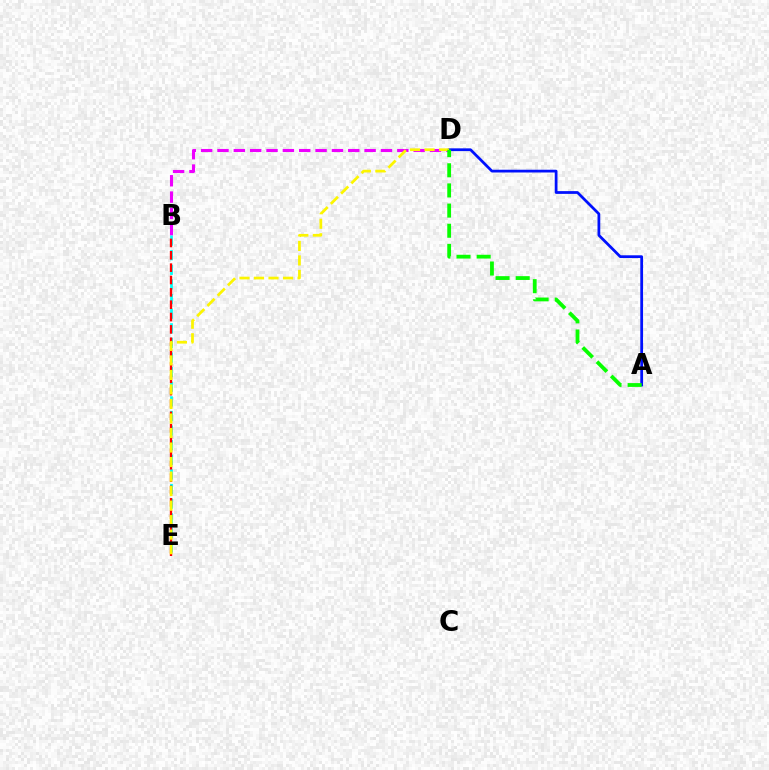{('B', 'D'): [{'color': '#ee00ff', 'line_style': 'dashed', 'thickness': 2.22}], ('B', 'E'): [{'color': '#00fff6', 'line_style': 'dashed', 'thickness': 1.99}, {'color': '#ff0000', 'line_style': 'dashed', 'thickness': 1.68}], ('A', 'D'): [{'color': '#0010ff', 'line_style': 'solid', 'thickness': 1.99}, {'color': '#08ff00', 'line_style': 'dashed', 'thickness': 2.74}], ('D', 'E'): [{'color': '#fcf500', 'line_style': 'dashed', 'thickness': 1.97}]}